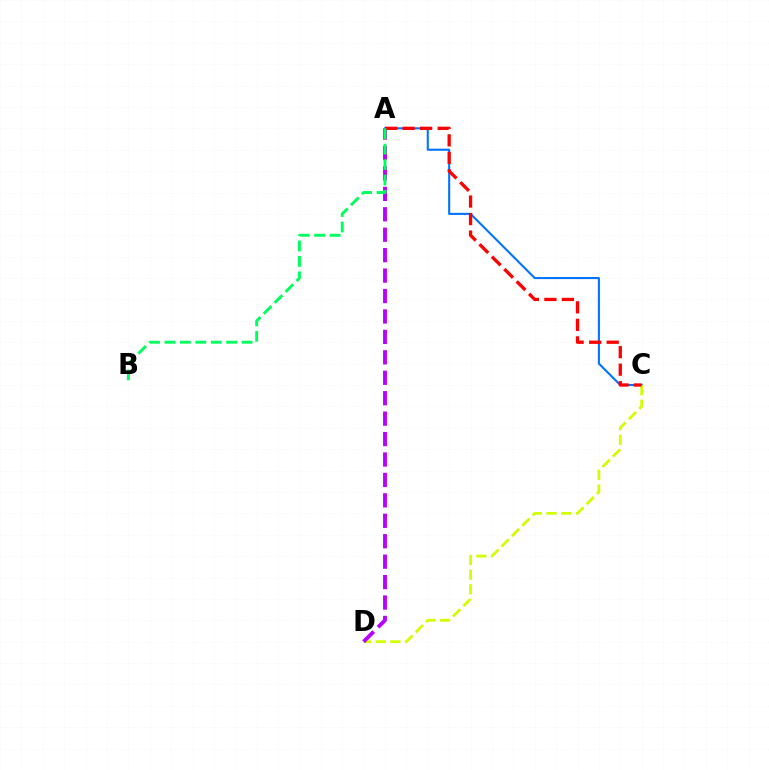{('A', 'C'): [{'color': '#0074ff', 'line_style': 'solid', 'thickness': 1.51}, {'color': '#ff0000', 'line_style': 'dashed', 'thickness': 2.38}], ('C', 'D'): [{'color': '#d1ff00', 'line_style': 'dashed', 'thickness': 1.99}], ('A', 'D'): [{'color': '#b900ff', 'line_style': 'dashed', 'thickness': 2.78}], ('A', 'B'): [{'color': '#00ff5c', 'line_style': 'dashed', 'thickness': 2.1}]}